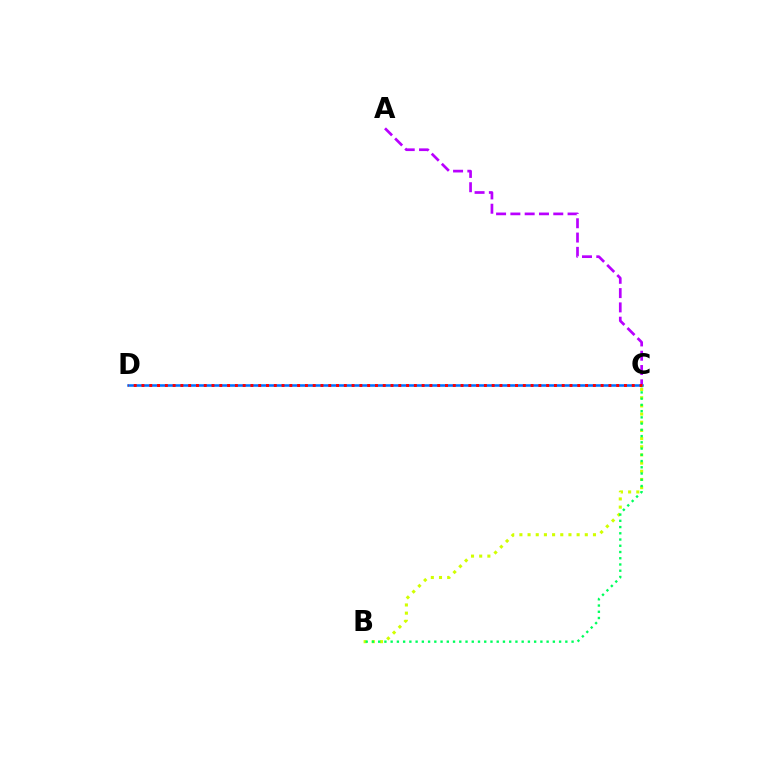{('B', 'C'): [{'color': '#d1ff00', 'line_style': 'dotted', 'thickness': 2.22}, {'color': '#00ff5c', 'line_style': 'dotted', 'thickness': 1.7}], ('C', 'D'): [{'color': '#0074ff', 'line_style': 'solid', 'thickness': 1.83}, {'color': '#ff0000', 'line_style': 'dotted', 'thickness': 2.11}], ('A', 'C'): [{'color': '#b900ff', 'line_style': 'dashed', 'thickness': 1.94}]}